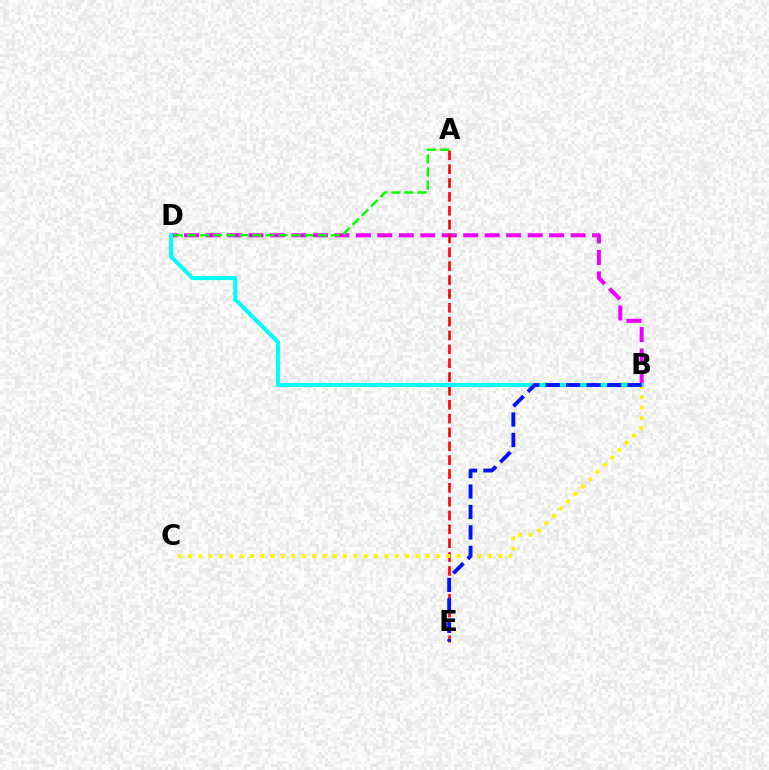{('B', 'D'): [{'color': '#ee00ff', 'line_style': 'dashed', 'thickness': 2.92}, {'color': '#00fff6', 'line_style': 'solid', 'thickness': 2.94}], ('A', 'E'): [{'color': '#ff0000', 'line_style': 'dashed', 'thickness': 1.88}], ('B', 'C'): [{'color': '#fcf500', 'line_style': 'dotted', 'thickness': 2.81}], ('B', 'E'): [{'color': '#0010ff', 'line_style': 'dashed', 'thickness': 2.78}], ('A', 'D'): [{'color': '#08ff00', 'line_style': 'dashed', 'thickness': 1.77}]}